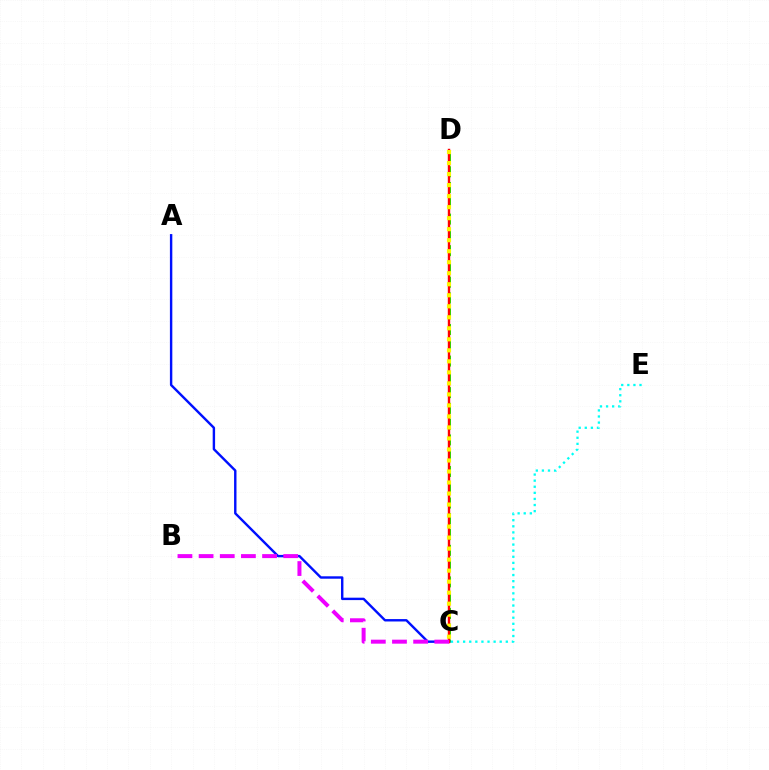{('C', 'D'): [{'color': '#08ff00', 'line_style': 'dashed', 'thickness': 2.14}, {'color': '#ff0000', 'line_style': 'solid', 'thickness': 1.75}, {'color': '#fcf500', 'line_style': 'dotted', 'thickness': 2.99}], ('A', 'C'): [{'color': '#0010ff', 'line_style': 'solid', 'thickness': 1.74}], ('B', 'C'): [{'color': '#ee00ff', 'line_style': 'dashed', 'thickness': 2.87}], ('C', 'E'): [{'color': '#00fff6', 'line_style': 'dotted', 'thickness': 1.66}]}